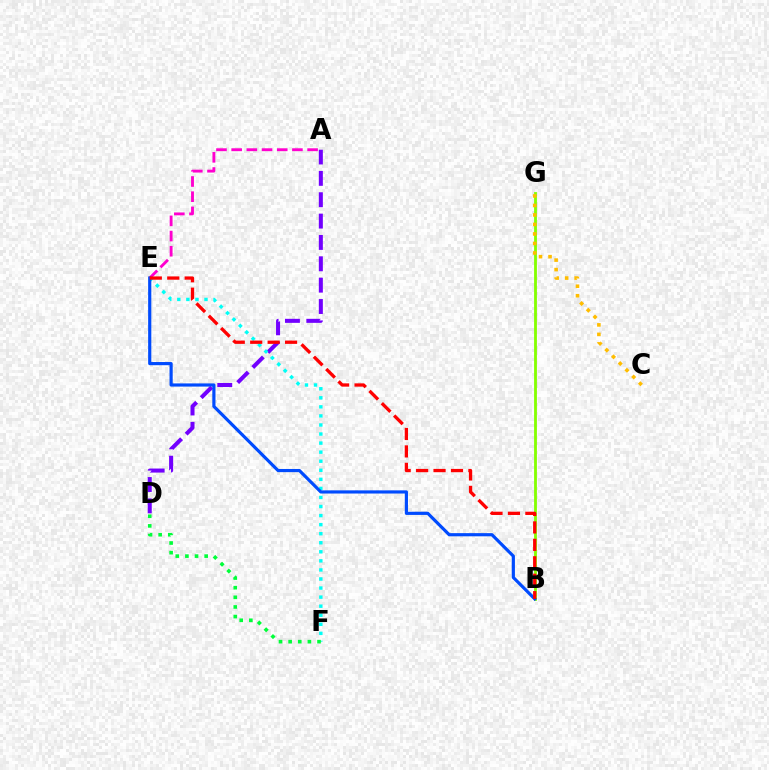{('A', 'D'): [{'color': '#7200ff', 'line_style': 'dashed', 'thickness': 2.9}], ('B', 'G'): [{'color': '#84ff00', 'line_style': 'solid', 'thickness': 2.02}], ('E', 'F'): [{'color': '#00fff6', 'line_style': 'dotted', 'thickness': 2.46}], ('C', 'G'): [{'color': '#ffbd00', 'line_style': 'dotted', 'thickness': 2.58}], ('A', 'E'): [{'color': '#ff00cf', 'line_style': 'dashed', 'thickness': 2.06}], ('D', 'F'): [{'color': '#00ff39', 'line_style': 'dotted', 'thickness': 2.62}], ('B', 'E'): [{'color': '#004bff', 'line_style': 'solid', 'thickness': 2.28}, {'color': '#ff0000', 'line_style': 'dashed', 'thickness': 2.37}]}